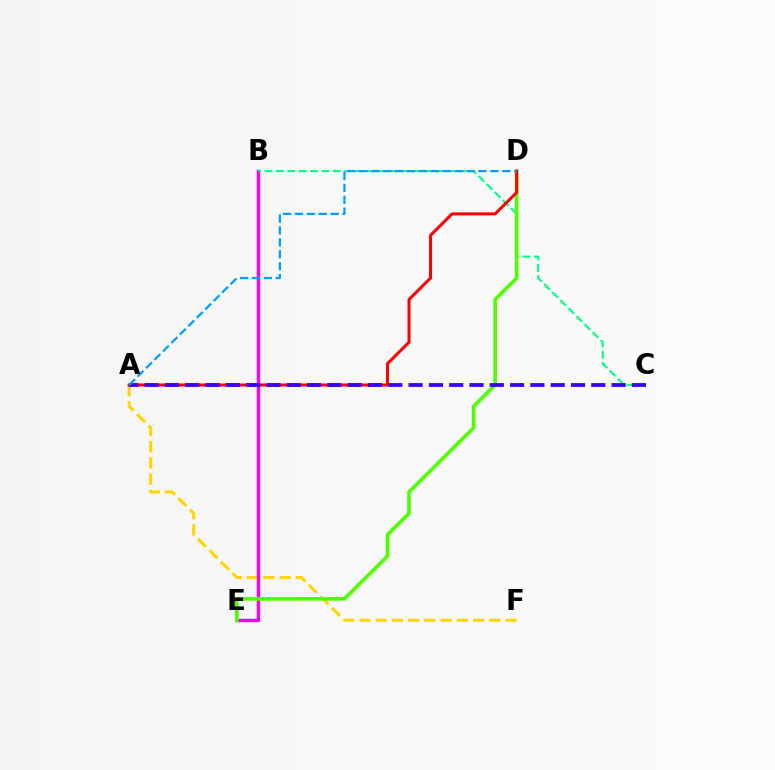{('A', 'F'): [{'color': '#ffd500', 'line_style': 'dashed', 'thickness': 2.21}], ('B', 'E'): [{'color': '#ff00ed', 'line_style': 'solid', 'thickness': 2.45}], ('B', 'C'): [{'color': '#00ff86', 'line_style': 'dashed', 'thickness': 1.55}], ('D', 'E'): [{'color': '#4fff00', 'line_style': 'solid', 'thickness': 2.62}], ('A', 'D'): [{'color': '#ff0000', 'line_style': 'solid', 'thickness': 2.18}, {'color': '#009eff', 'line_style': 'dashed', 'thickness': 1.62}], ('A', 'C'): [{'color': '#3700ff', 'line_style': 'dashed', 'thickness': 2.76}]}